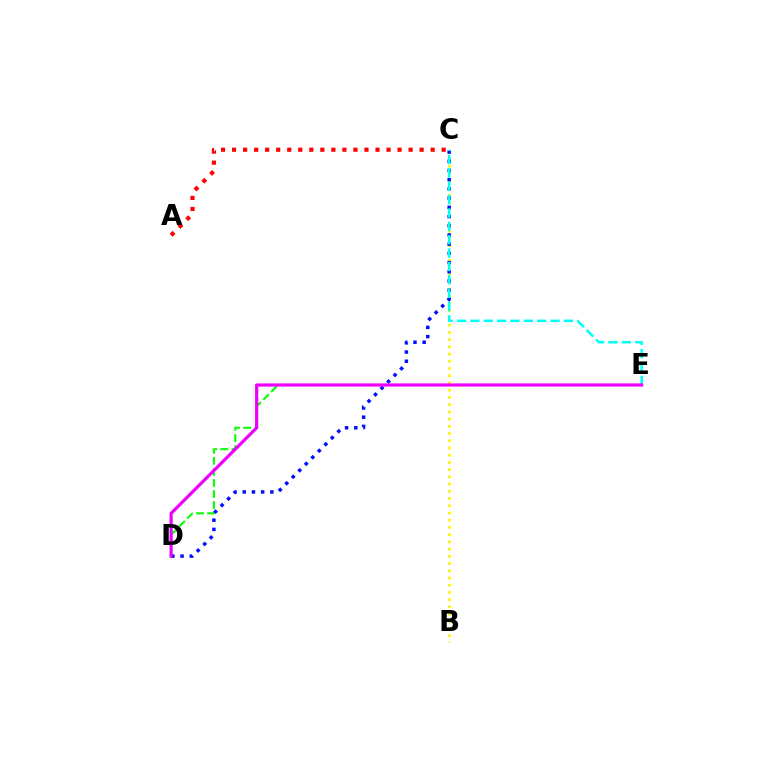{('D', 'E'): [{'color': '#08ff00', 'line_style': 'dashed', 'thickness': 1.5}, {'color': '#ee00ff', 'line_style': 'solid', 'thickness': 2.3}], ('B', 'C'): [{'color': '#fcf500', 'line_style': 'dotted', 'thickness': 1.96}], ('C', 'D'): [{'color': '#0010ff', 'line_style': 'dotted', 'thickness': 2.5}], ('A', 'C'): [{'color': '#ff0000', 'line_style': 'dotted', 'thickness': 3.0}], ('C', 'E'): [{'color': '#00fff6', 'line_style': 'dashed', 'thickness': 1.81}]}